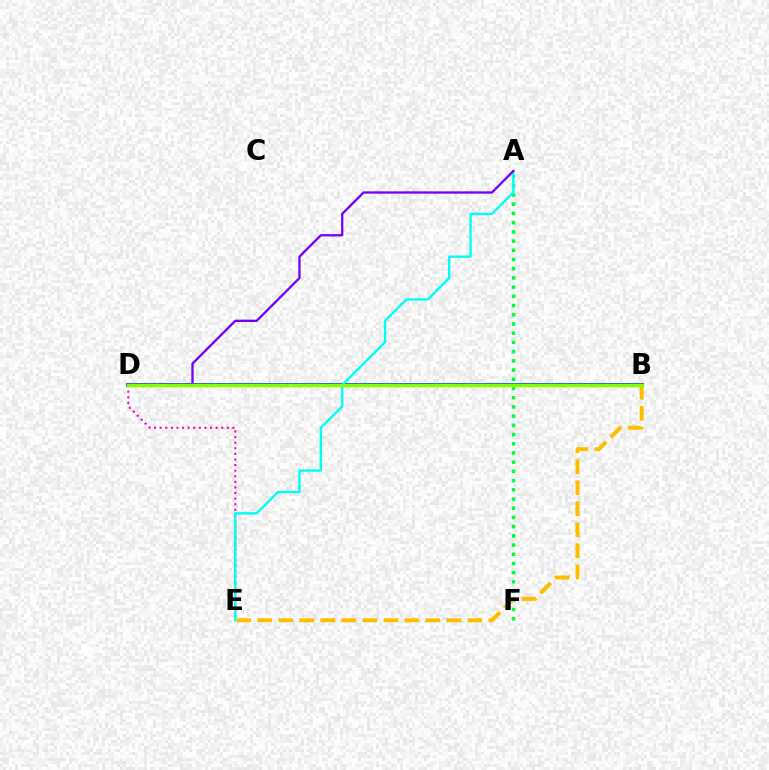{('D', 'E'): [{'color': '#ff00cf', 'line_style': 'dotted', 'thickness': 1.52}], ('A', 'F'): [{'color': '#00ff39', 'line_style': 'dotted', 'thickness': 2.5}], ('B', 'D'): [{'color': '#004bff', 'line_style': 'solid', 'thickness': 2.8}, {'color': '#ff0000', 'line_style': 'solid', 'thickness': 1.51}, {'color': '#84ff00', 'line_style': 'solid', 'thickness': 2.51}], ('B', 'E'): [{'color': '#ffbd00', 'line_style': 'dashed', 'thickness': 2.85}], ('A', 'E'): [{'color': '#00fff6', 'line_style': 'solid', 'thickness': 1.72}], ('A', 'D'): [{'color': '#7200ff', 'line_style': 'solid', 'thickness': 1.66}]}